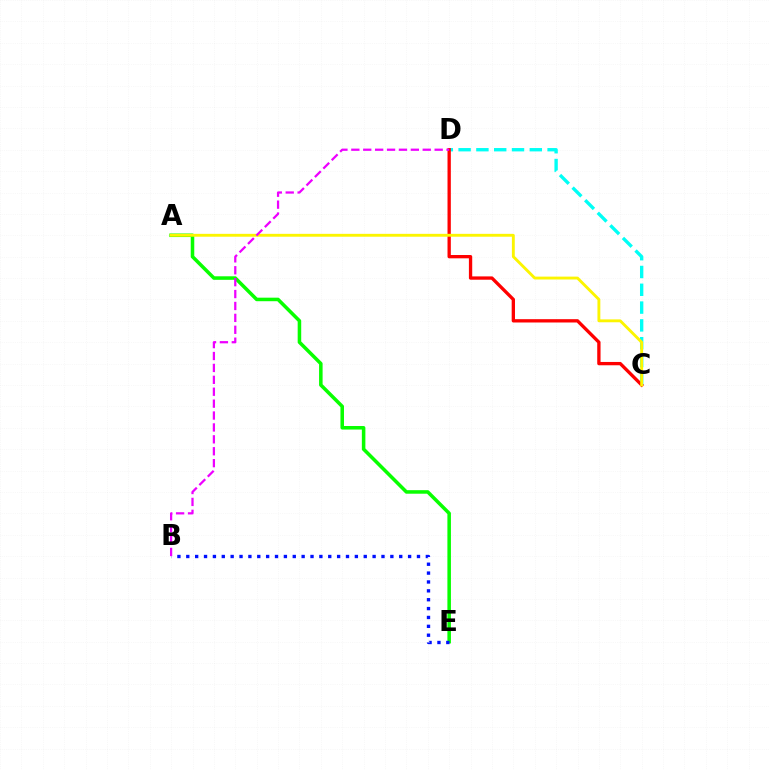{('A', 'E'): [{'color': '#08ff00', 'line_style': 'solid', 'thickness': 2.55}], ('B', 'E'): [{'color': '#0010ff', 'line_style': 'dotted', 'thickness': 2.41}], ('C', 'D'): [{'color': '#00fff6', 'line_style': 'dashed', 'thickness': 2.42}, {'color': '#ff0000', 'line_style': 'solid', 'thickness': 2.39}], ('A', 'C'): [{'color': '#fcf500', 'line_style': 'solid', 'thickness': 2.07}], ('B', 'D'): [{'color': '#ee00ff', 'line_style': 'dashed', 'thickness': 1.62}]}